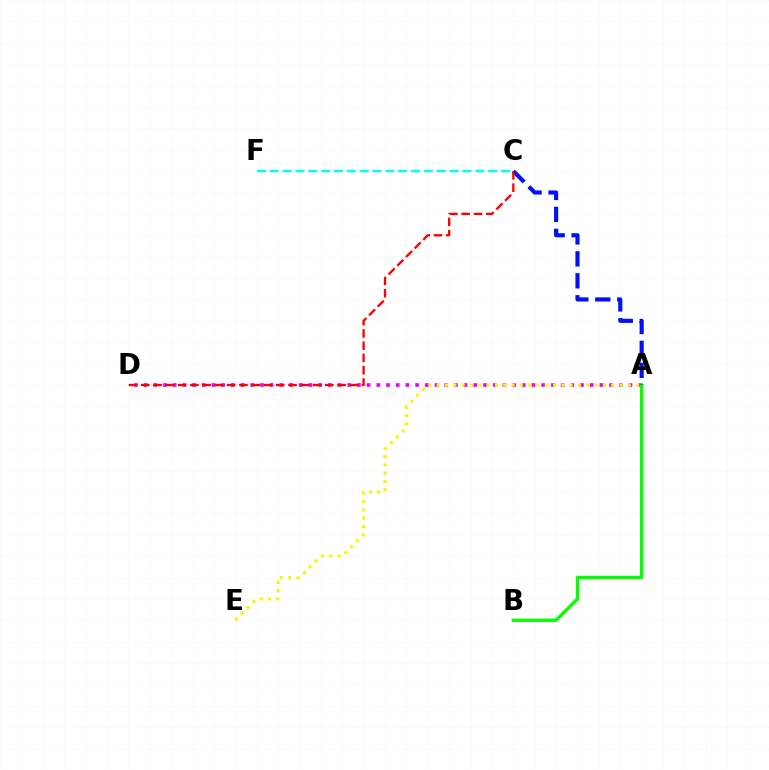{('A', 'D'): [{'color': '#ee00ff', 'line_style': 'dotted', 'thickness': 2.63}], ('A', 'B'): [{'color': '#08ff00', 'line_style': 'solid', 'thickness': 2.39}], ('A', 'C'): [{'color': '#0010ff', 'line_style': 'dashed', 'thickness': 2.98}], ('A', 'E'): [{'color': '#fcf500', 'line_style': 'dotted', 'thickness': 2.26}], ('C', 'D'): [{'color': '#ff0000', 'line_style': 'dashed', 'thickness': 1.67}], ('C', 'F'): [{'color': '#00fff6', 'line_style': 'dashed', 'thickness': 1.74}]}